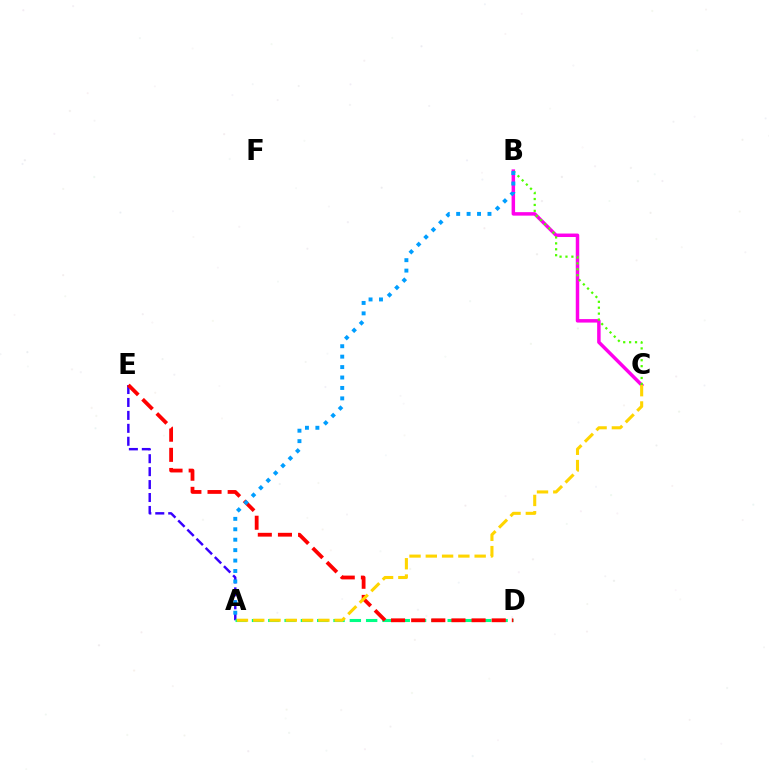{('A', 'E'): [{'color': '#3700ff', 'line_style': 'dashed', 'thickness': 1.76}], ('B', 'C'): [{'color': '#ff00ed', 'line_style': 'solid', 'thickness': 2.51}, {'color': '#4fff00', 'line_style': 'dotted', 'thickness': 1.61}], ('A', 'D'): [{'color': '#00ff86', 'line_style': 'dashed', 'thickness': 2.22}], ('D', 'E'): [{'color': '#ff0000', 'line_style': 'dashed', 'thickness': 2.73}], ('A', 'C'): [{'color': '#ffd500', 'line_style': 'dashed', 'thickness': 2.21}], ('A', 'B'): [{'color': '#009eff', 'line_style': 'dotted', 'thickness': 2.83}]}